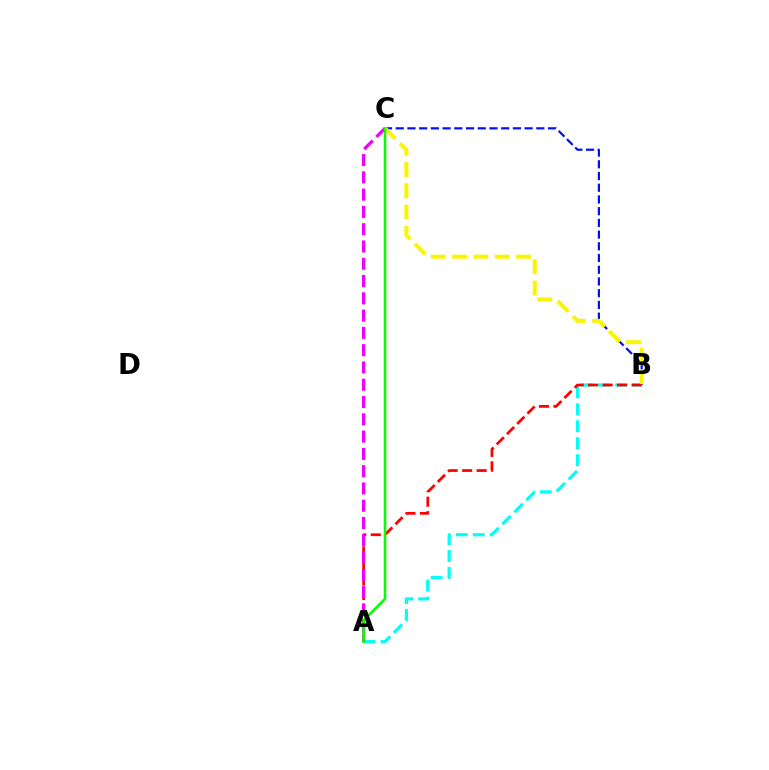{('B', 'C'): [{'color': '#0010ff', 'line_style': 'dashed', 'thickness': 1.59}, {'color': '#fcf500', 'line_style': 'dashed', 'thickness': 2.89}], ('A', 'B'): [{'color': '#00fff6', 'line_style': 'dashed', 'thickness': 2.3}, {'color': '#ff0000', 'line_style': 'dashed', 'thickness': 1.97}], ('A', 'C'): [{'color': '#ee00ff', 'line_style': 'dashed', 'thickness': 2.35}, {'color': '#08ff00', 'line_style': 'solid', 'thickness': 1.86}]}